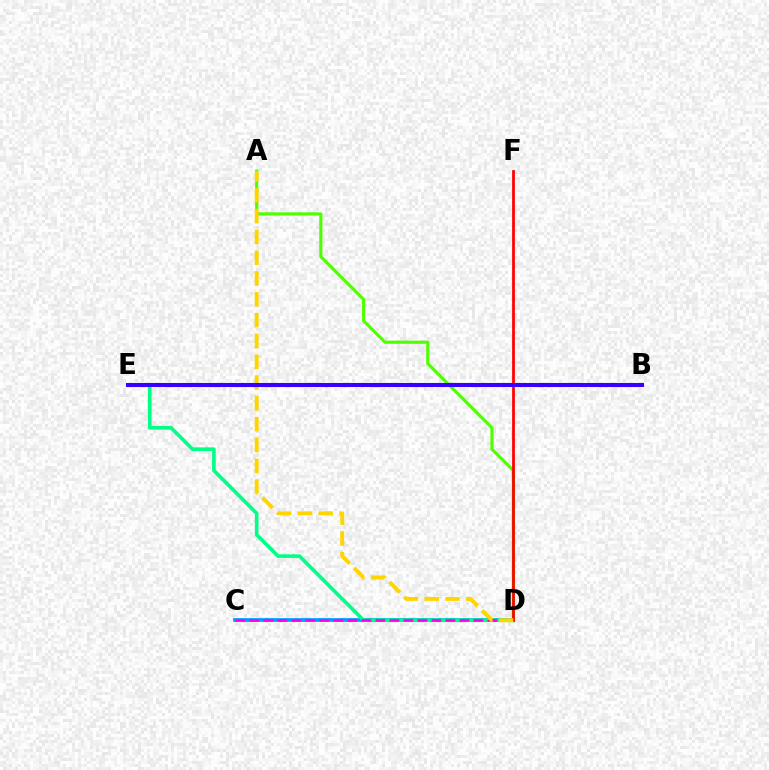{('A', 'D'): [{'color': '#4fff00', 'line_style': 'solid', 'thickness': 2.26}, {'color': '#ffd500', 'line_style': 'dashed', 'thickness': 2.83}], ('C', 'D'): [{'color': '#009eff', 'line_style': 'solid', 'thickness': 2.69}, {'color': '#ff00ed', 'line_style': 'dashed', 'thickness': 1.9}], ('D', 'E'): [{'color': '#00ff86', 'line_style': 'solid', 'thickness': 2.6}], ('D', 'F'): [{'color': '#ff0000', 'line_style': 'solid', 'thickness': 1.99}], ('B', 'E'): [{'color': '#3700ff', 'line_style': 'solid', 'thickness': 2.93}]}